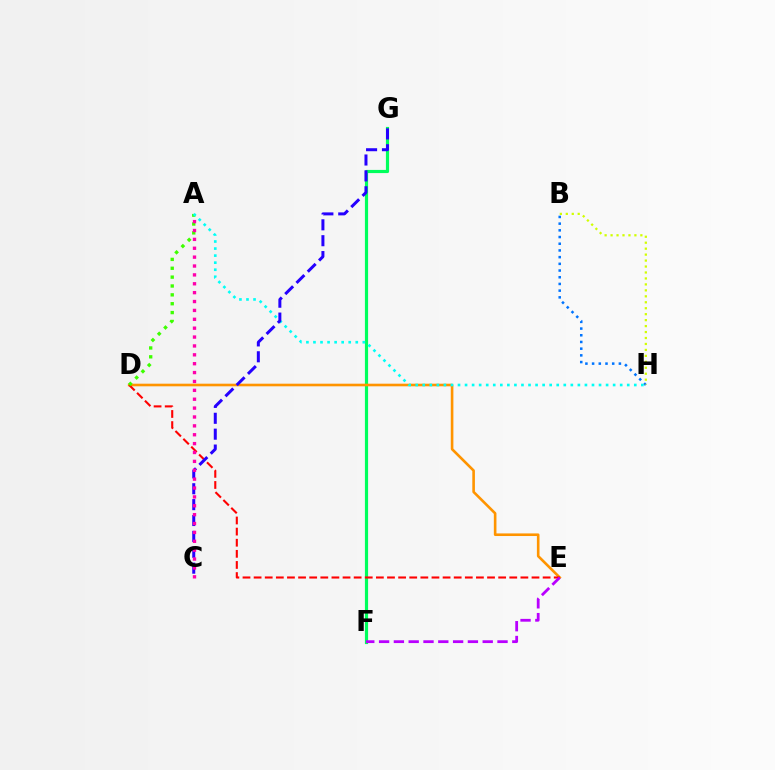{('B', 'H'): [{'color': '#0074ff', 'line_style': 'dotted', 'thickness': 1.82}, {'color': '#d1ff00', 'line_style': 'dotted', 'thickness': 1.62}], ('F', 'G'): [{'color': '#00ff5c', 'line_style': 'solid', 'thickness': 2.29}], ('D', 'E'): [{'color': '#ff9400', 'line_style': 'solid', 'thickness': 1.88}, {'color': '#ff0000', 'line_style': 'dashed', 'thickness': 1.51}], ('A', 'D'): [{'color': '#3dff00', 'line_style': 'dotted', 'thickness': 2.41}], ('A', 'H'): [{'color': '#00fff6', 'line_style': 'dotted', 'thickness': 1.92}], ('C', 'G'): [{'color': '#2500ff', 'line_style': 'dashed', 'thickness': 2.16}], ('A', 'C'): [{'color': '#ff00ac', 'line_style': 'dotted', 'thickness': 2.41}], ('E', 'F'): [{'color': '#b900ff', 'line_style': 'dashed', 'thickness': 2.01}]}